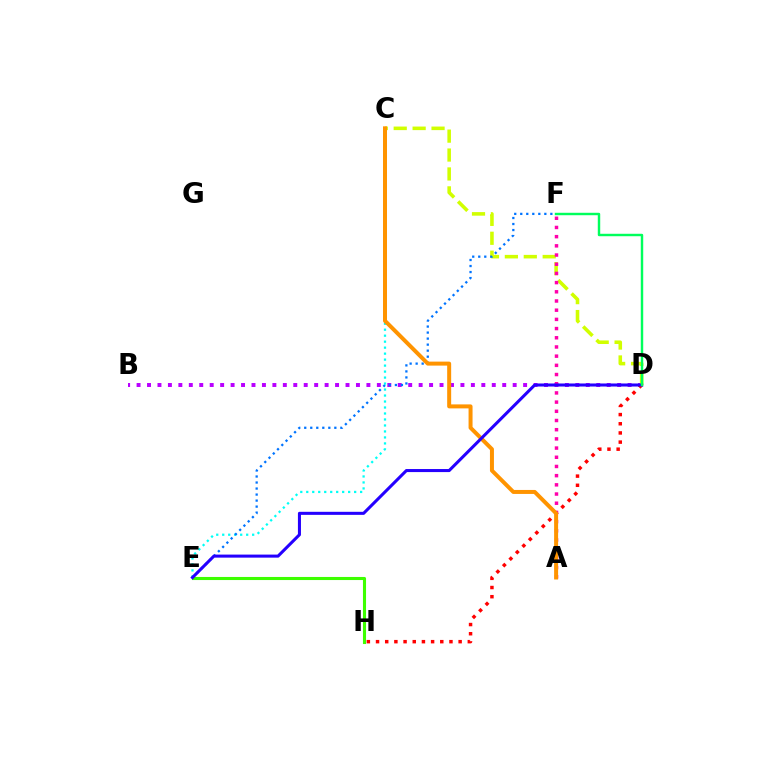{('E', 'H'): [{'color': '#3dff00', 'line_style': 'solid', 'thickness': 2.22}], ('B', 'D'): [{'color': '#b900ff', 'line_style': 'dotted', 'thickness': 2.84}], ('C', 'E'): [{'color': '#00fff6', 'line_style': 'dotted', 'thickness': 1.63}], ('D', 'H'): [{'color': '#ff0000', 'line_style': 'dotted', 'thickness': 2.49}], ('C', 'D'): [{'color': '#d1ff00', 'line_style': 'dashed', 'thickness': 2.57}], ('A', 'F'): [{'color': '#ff00ac', 'line_style': 'dotted', 'thickness': 2.5}], ('E', 'F'): [{'color': '#0074ff', 'line_style': 'dotted', 'thickness': 1.64}], ('A', 'C'): [{'color': '#ff9400', 'line_style': 'solid', 'thickness': 2.87}], ('D', 'E'): [{'color': '#2500ff', 'line_style': 'solid', 'thickness': 2.2}], ('D', 'F'): [{'color': '#00ff5c', 'line_style': 'solid', 'thickness': 1.75}]}